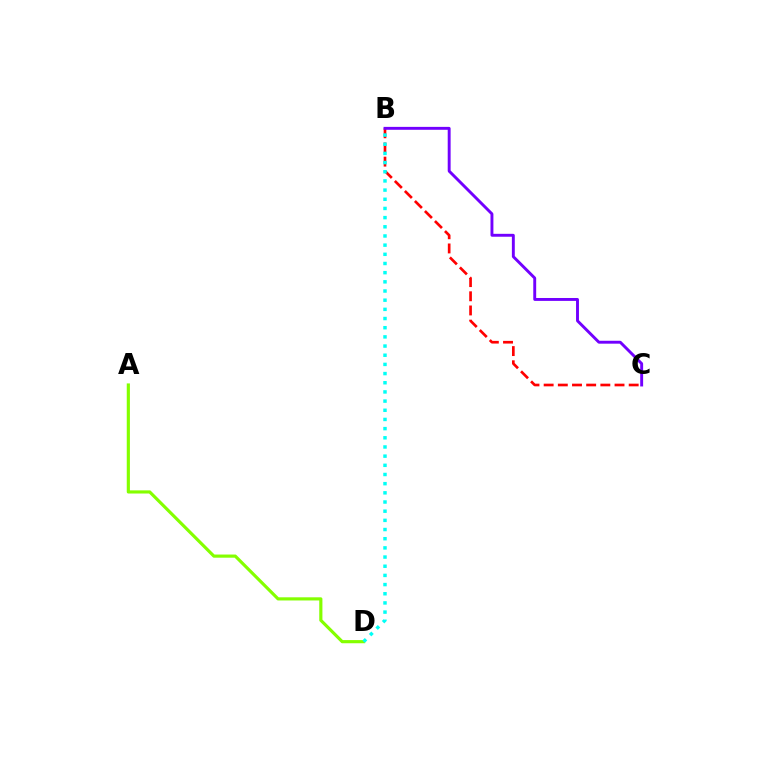{('B', 'C'): [{'color': '#ff0000', 'line_style': 'dashed', 'thickness': 1.93}, {'color': '#7200ff', 'line_style': 'solid', 'thickness': 2.09}], ('A', 'D'): [{'color': '#84ff00', 'line_style': 'solid', 'thickness': 2.27}], ('B', 'D'): [{'color': '#00fff6', 'line_style': 'dotted', 'thickness': 2.49}]}